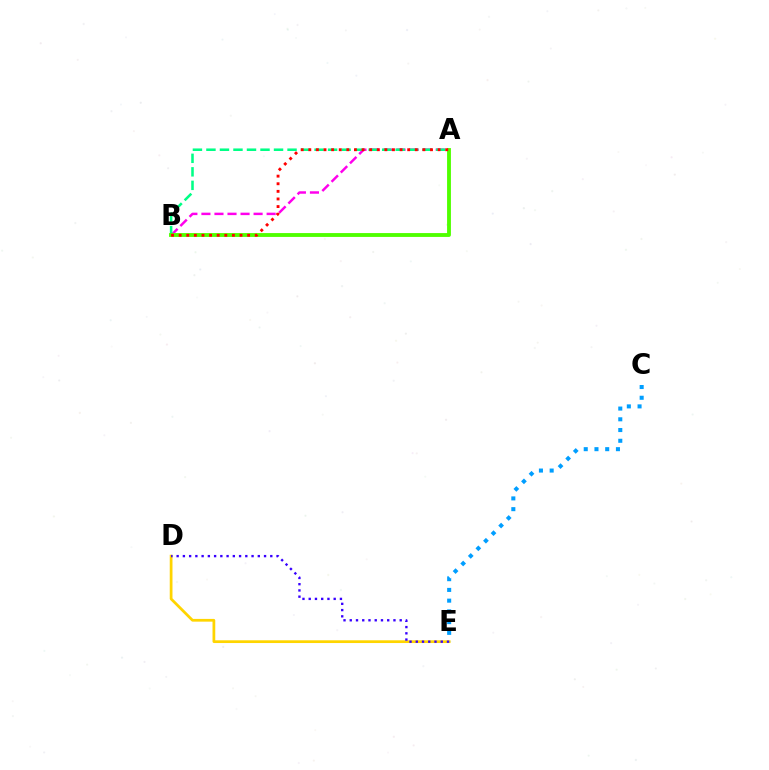{('D', 'E'): [{'color': '#ffd500', 'line_style': 'solid', 'thickness': 1.97}, {'color': '#3700ff', 'line_style': 'dotted', 'thickness': 1.7}], ('A', 'B'): [{'color': '#ff00ed', 'line_style': 'dashed', 'thickness': 1.77}, {'color': '#00ff86', 'line_style': 'dashed', 'thickness': 1.84}, {'color': '#4fff00', 'line_style': 'solid', 'thickness': 2.77}, {'color': '#ff0000', 'line_style': 'dotted', 'thickness': 2.07}], ('C', 'E'): [{'color': '#009eff', 'line_style': 'dotted', 'thickness': 2.92}]}